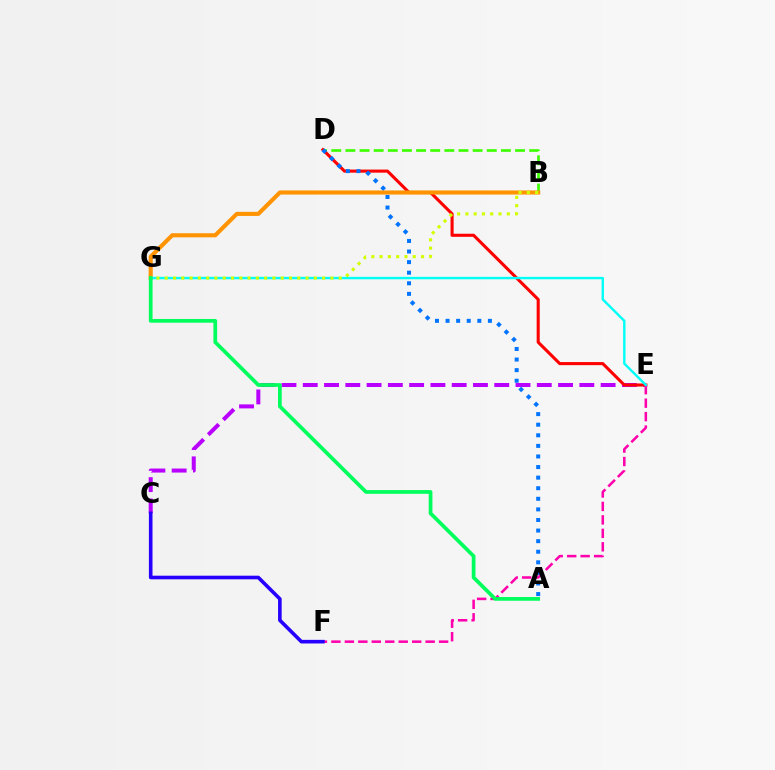{('B', 'D'): [{'color': '#3dff00', 'line_style': 'dashed', 'thickness': 1.92}], ('C', 'E'): [{'color': '#b900ff', 'line_style': 'dashed', 'thickness': 2.89}], ('D', 'E'): [{'color': '#ff0000', 'line_style': 'solid', 'thickness': 2.22}], ('A', 'D'): [{'color': '#0074ff', 'line_style': 'dotted', 'thickness': 2.88}], ('E', 'F'): [{'color': '#ff00ac', 'line_style': 'dashed', 'thickness': 1.83}], ('C', 'F'): [{'color': '#2500ff', 'line_style': 'solid', 'thickness': 2.6}], ('B', 'G'): [{'color': '#ff9400', 'line_style': 'solid', 'thickness': 2.96}, {'color': '#d1ff00', 'line_style': 'dotted', 'thickness': 2.25}], ('E', 'G'): [{'color': '#00fff6', 'line_style': 'solid', 'thickness': 1.73}], ('A', 'G'): [{'color': '#00ff5c', 'line_style': 'solid', 'thickness': 2.68}]}